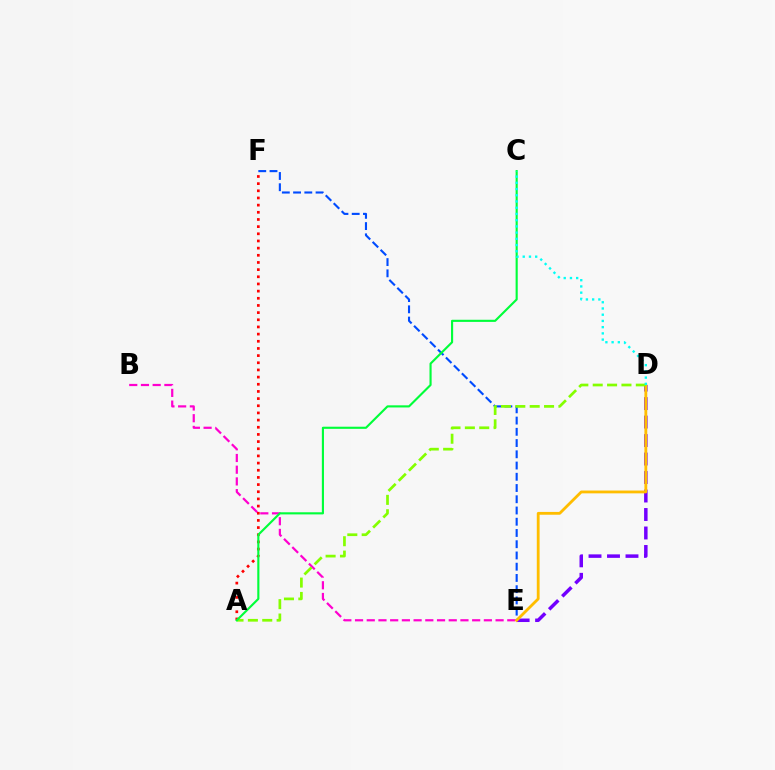{('A', 'F'): [{'color': '#ff0000', 'line_style': 'dotted', 'thickness': 1.95}], ('D', 'E'): [{'color': '#7200ff', 'line_style': 'dashed', 'thickness': 2.51}, {'color': '#ffbd00', 'line_style': 'solid', 'thickness': 2.03}], ('B', 'E'): [{'color': '#ff00cf', 'line_style': 'dashed', 'thickness': 1.59}], ('E', 'F'): [{'color': '#004bff', 'line_style': 'dashed', 'thickness': 1.53}], ('A', 'D'): [{'color': '#84ff00', 'line_style': 'dashed', 'thickness': 1.95}], ('A', 'C'): [{'color': '#00ff39', 'line_style': 'solid', 'thickness': 1.53}], ('C', 'D'): [{'color': '#00fff6', 'line_style': 'dotted', 'thickness': 1.69}]}